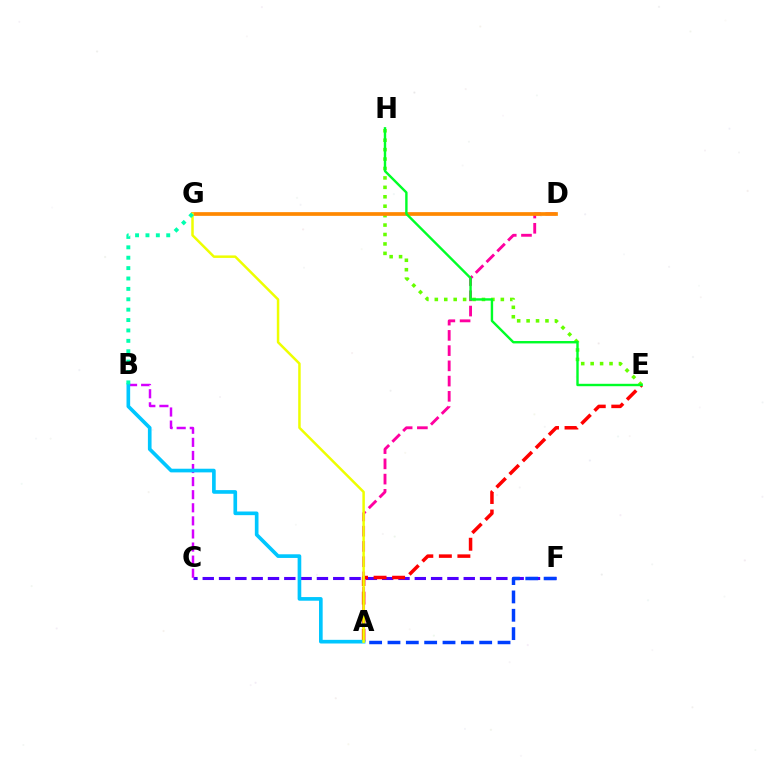{('C', 'F'): [{'color': '#4f00ff', 'line_style': 'dashed', 'thickness': 2.22}], ('B', 'C'): [{'color': '#d600ff', 'line_style': 'dashed', 'thickness': 1.78}], ('A', 'D'): [{'color': '#ff00a0', 'line_style': 'dashed', 'thickness': 2.07}], ('A', 'F'): [{'color': '#003fff', 'line_style': 'dashed', 'thickness': 2.49}], ('A', 'E'): [{'color': '#ff0000', 'line_style': 'dashed', 'thickness': 2.52}], ('E', 'H'): [{'color': '#66ff00', 'line_style': 'dotted', 'thickness': 2.56}, {'color': '#00ff27', 'line_style': 'solid', 'thickness': 1.73}], ('D', 'G'): [{'color': '#ff8800', 'line_style': 'solid', 'thickness': 2.67}], ('A', 'B'): [{'color': '#00c7ff', 'line_style': 'solid', 'thickness': 2.63}], ('A', 'G'): [{'color': '#eeff00', 'line_style': 'solid', 'thickness': 1.8}], ('B', 'G'): [{'color': '#00ffaf', 'line_style': 'dotted', 'thickness': 2.82}]}